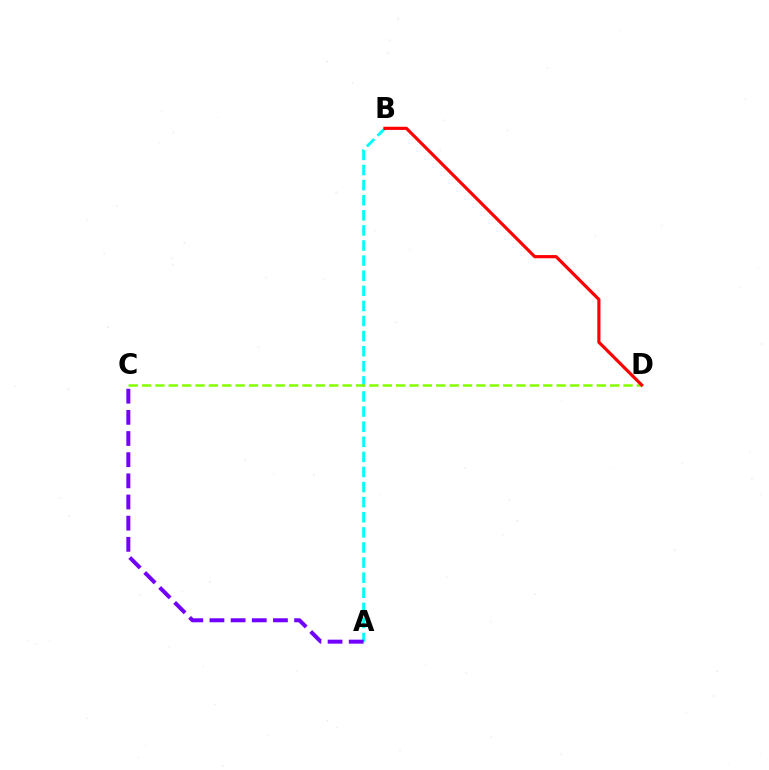{('A', 'B'): [{'color': '#00fff6', 'line_style': 'dashed', 'thickness': 2.05}], ('A', 'C'): [{'color': '#7200ff', 'line_style': 'dashed', 'thickness': 2.87}], ('C', 'D'): [{'color': '#84ff00', 'line_style': 'dashed', 'thickness': 1.82}], ('B', 'D'): [{'color': '#ff0000', 'line_style': 'solid', 'thickness': 2.27}]}